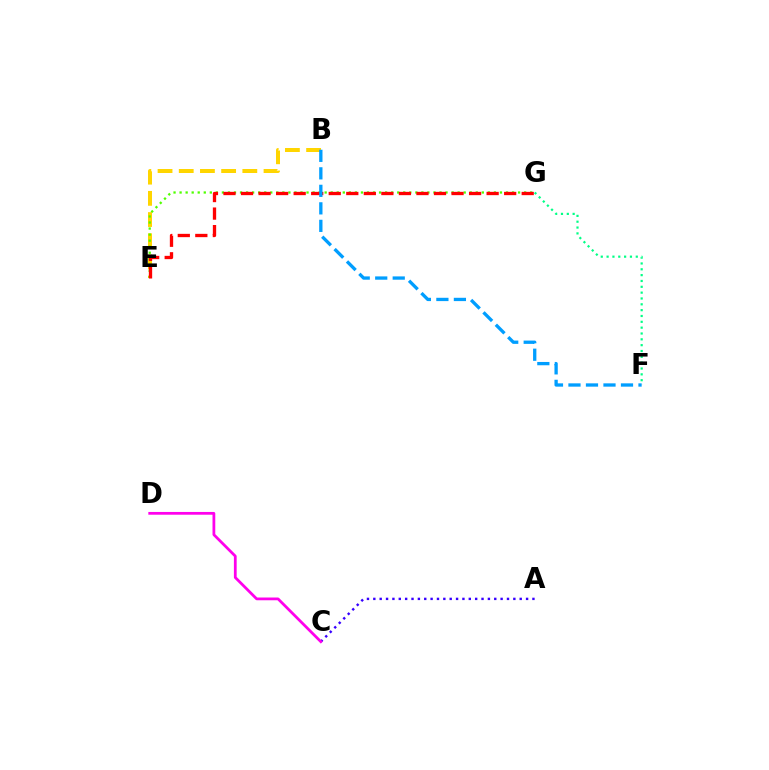{('B', 'E'): [{'color': '#ffd500', 'line_style': 'dashed', 'thickness': 2.88}], ('E', 'G'): [{'color': '#4fff00', 'line_style': 'dotted', 'thickness': 1.64}, {'color': '#ff0000', 'line_style': 'dashed', 'thickness': 2.38}], ('F', 'G'): [{'color': '#00ff86', 'line_style': 'dotted', 'thickness': 1.59}], ('A', 'C'): [{'color': '#3700ff', 'line_style': 'dotted', 'thickness': 1.73}], ('B', 'F'): [{'color': '#009eff', 'line_style': 'dashed', 'thickness': 2.38}], ('C', 'D'): [{'color': '#ff00ed', 'line_style': 'solid', 'thickness': 1.99}]}